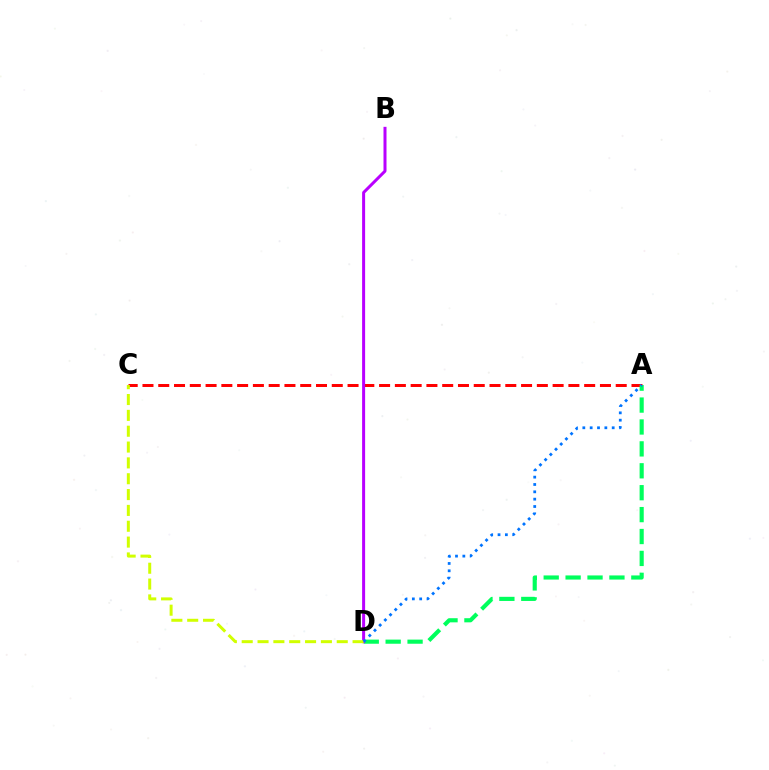{('A', 'C'): [{'color': '#ff0000', 'line_style': 'dashed', 'thickness': 2.14}], ('A', 'D'): [{'color': '#00ff5c', 'line_style': 'dashed', 'thickness': 2.98}, {'color': '#0074ff', 'line_style': 'dotted', 'thickness': 1.99}], ('B', 'D'): [{'color': '#b900ff', 'line_style': 'solid', 'thickness': 2.16}], ('C', 'D'): [{'color': '#d1ff00', 'line_style': 'dashed', 'thickness': 2.15}]}